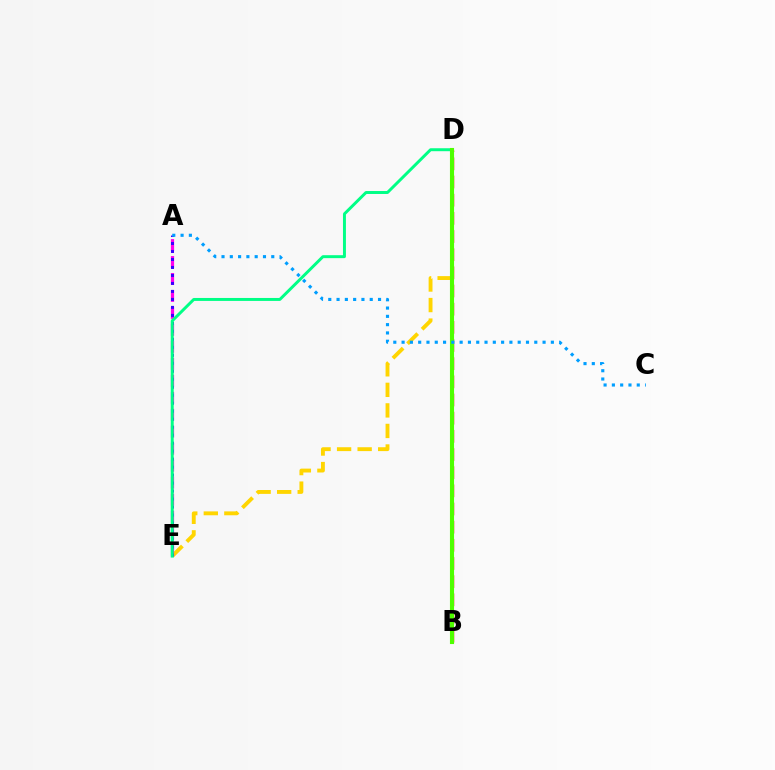{('D', 'E'): [{'color': '#ffd500', 'line_style': 'dashed', 'thickness': 2.79}, {'color': '#00ff86', 'line_style': 'solid', 'thickness': 2.13}], ('A', 'E'): [{'color': '#ff00ed', 'line_style': 'dashed', 'thickness': 2.31}, {'color': '#3700ff', 'line_style': 'dotted', 'thickness': 2.17}], ('B', 'D'): [{'color': '#ff0000', 'line_style': 'dashed', 'thickness': 2.47}, {'color': '#4fff00', 'line_style': 'solid', 'thickness': 2.95}], ('A', 'C'): [{'color': '#009eff', 'line_style': 'dotted', 'thickness': 2.25}]}